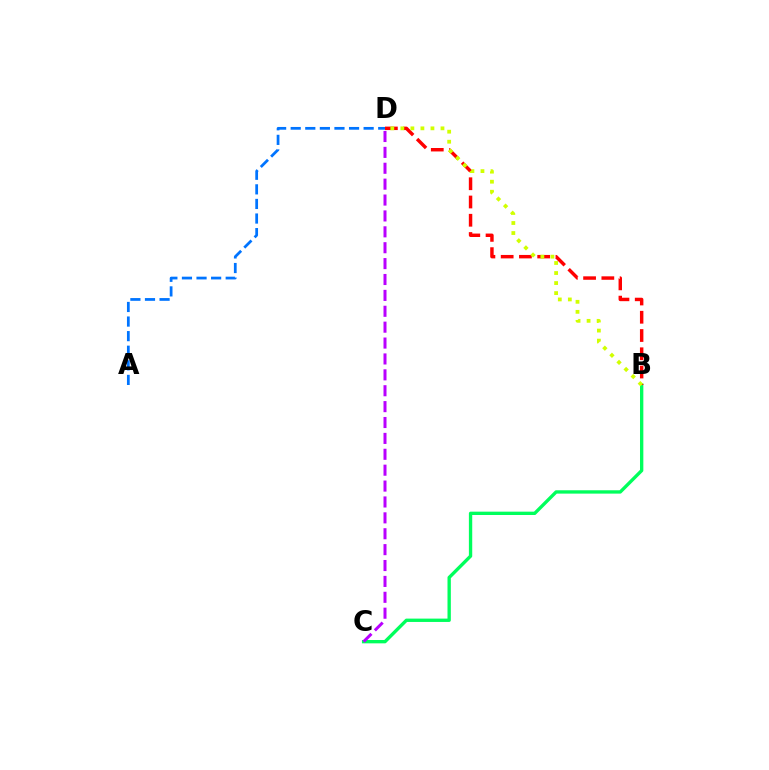{('B', 'C'): [{'color': '#00ff5c', 'line_style': 'solid', 'thickness': 2.41}], ('B', 'D'): [{'color': '#ff0000', 'line_style': 'dashed', 'thickness': 2.48}, {'color': '#d1ff00', 'line_style': 'dotted', 'thickness': 2.73}], ('C', 'D'): [{'color': '#b900ff', 'line_style': 'dashed', 'thickness': 2.16}], ('A', 'D'): [{'color': '#0074ff', 'line_style': 'dashed', 'thickness': 1.98}]}